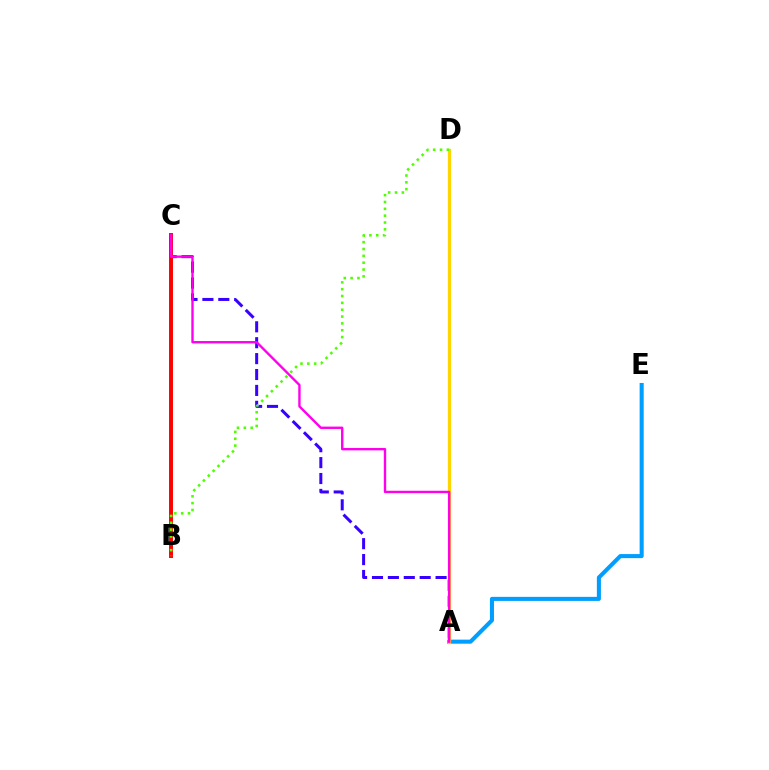{('A', 'C'): [{'color': '#3700ff', 'line_style': 'dashed', 'thickness': 2.16}, {'color': '#ff00ed', 'line_style': 'solid', 'thickness': 1.71}], ('A', 'E'): [{'color': '#009eff', 'line_style': 'solid', 'thickness': 2.92}], ('A', 'D'): [{'color': '#ffd500', 'line_style': 'solid', 'thickness': 2.34}], ('B', 'C'): [{'color': '#00ff86', 'line_style': 'solid', 'thickness': 2.0}, {'color': '#ff0000', 'line_style': 'solid', 'thickness': 2.83}], ('B', 'D'): [{'color': '#4fff00', 'line_style': 'dotted', 'thickness': 1.86}]}